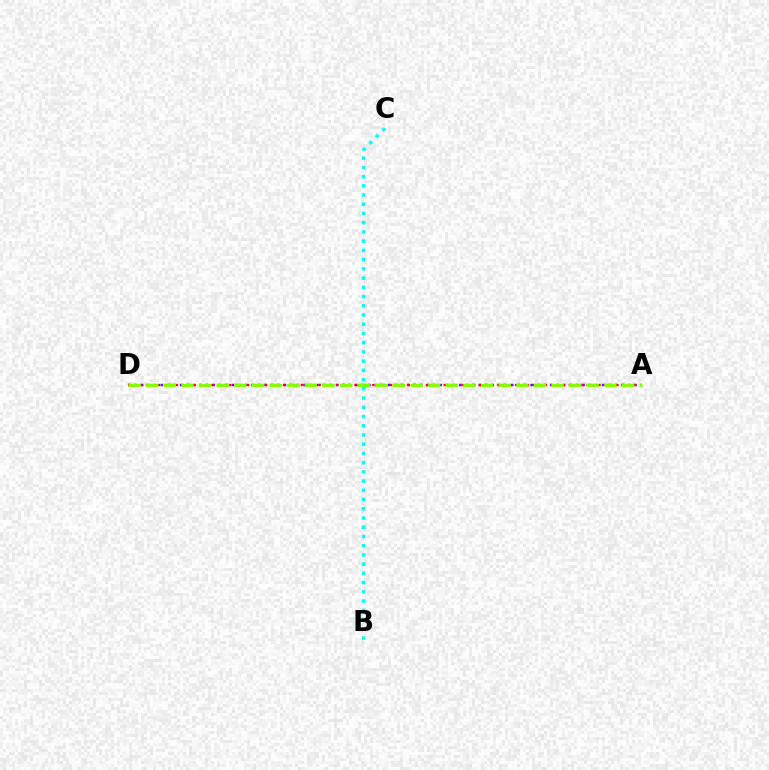{('A', 'D'): [{'color': '#7200ff', 'line_style': 'dotted', 'thickness': 1.76}, {'color': '#ff0000', 'line_style': 'dotted', 'thickness': 1.62}, {'color': '#84ff00', 'line_style': 'dashed', 'thickness': 2.39}], ('B', 'C'): [{'color': '#00fff6', 'line_style': 'dotted', 'thickness': 2.51}]}